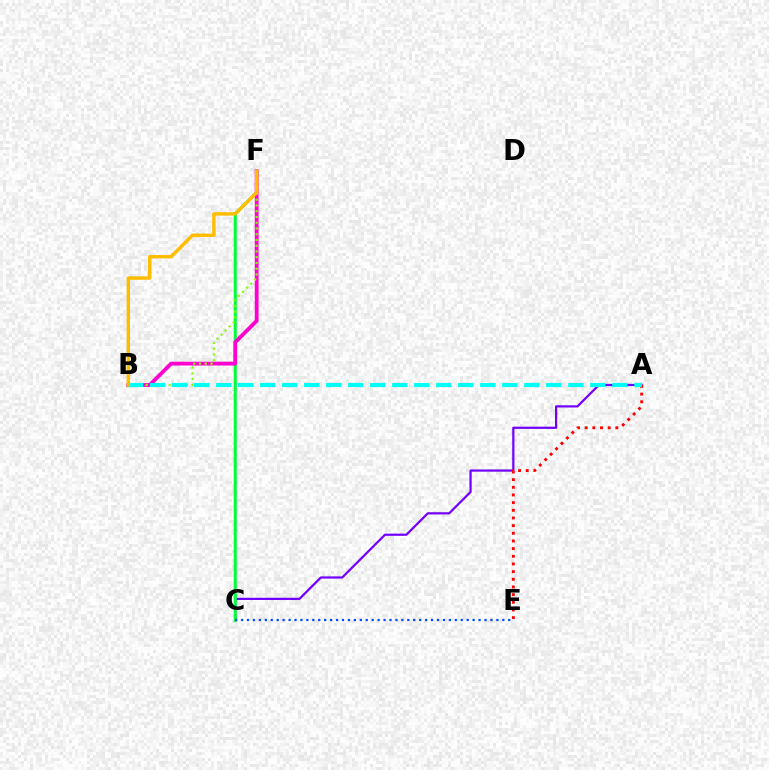{('A', 'C'): [{'color': '#7200ff', 'line_style': 'solid', 'thickness': 1.6}], ('C', 'F'): [{'color': '#00ff39', 'line_style': 'solid', 'thickness': 2.18}], ('B', 'F'): [{'color': '#ff00cf', 'line_style': 'solid', 'thickness': 2.75}, {'color': '#84ff00', 'line_style': 'dotted', 'thickness': 1.56}, {'color': '#ffbd00', 'line_style': 'solid', 'thickness': 2.48}], ('C', 'E'): [{'color': '#004bff', 'line_style': 'dotted', 'thickness': 1.61}], ('A', 'E'): [{'color': '#ff0000', 'line_style': 'dotted', 'thickness': 2.08}], ('A', 'B'): [{'color': '#00fff6', 'line_style': 'dashed', 'thickness': 2.99}]}